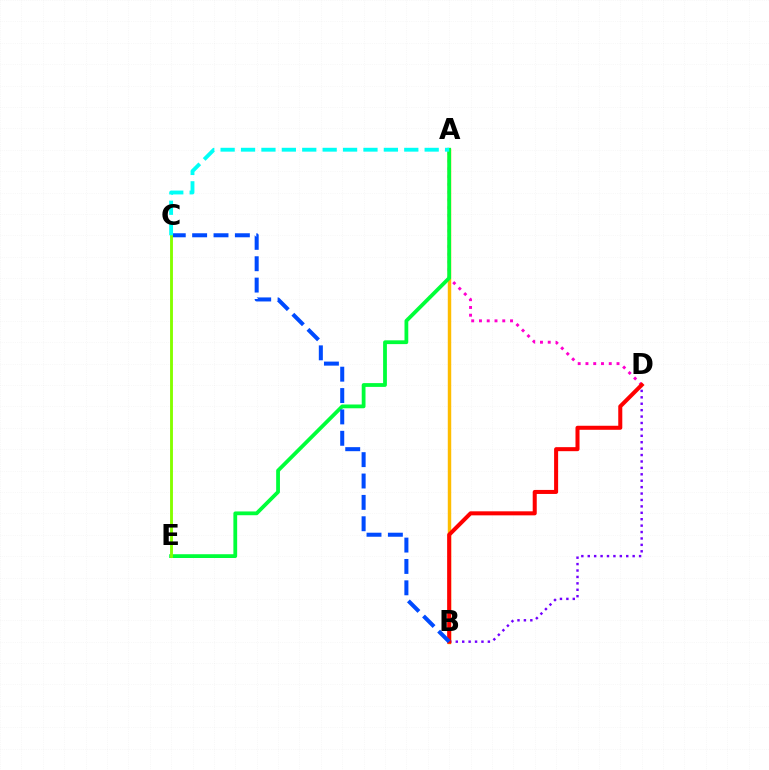{('B', 'D'): [{'color': '#7200ff', 'line_style': 'dotted', 'thickness': 1.74}, {'color': '#ff0000', 'line_style': 'solid', 'thickness': 2.9}], ('A', 'D'): [{'color': '#ff00cf', 'line_style': 'dotted', 'thickness': 2.11}], ('A', 'B'): [{'color': '#ffbd00', 'line_style': 'solid', 'thickness': 2.48}], ('A', 'E'): [{'color': '#00ff39', 'line_style': 'solid', 'thickness': 2.72}], ('B', 'C'): [{'color': '#004bff', 'line_style': 'dashed', 'thickness': 2.9}], ('C', 'E'): [{'color': '#84ff00', 'line_style': 'solid', 'thickness': 2.07}], ('A', 'C'): [{'color': '#00fff6', 'line_style': 'dashed', 'thickness': 2.77}]}